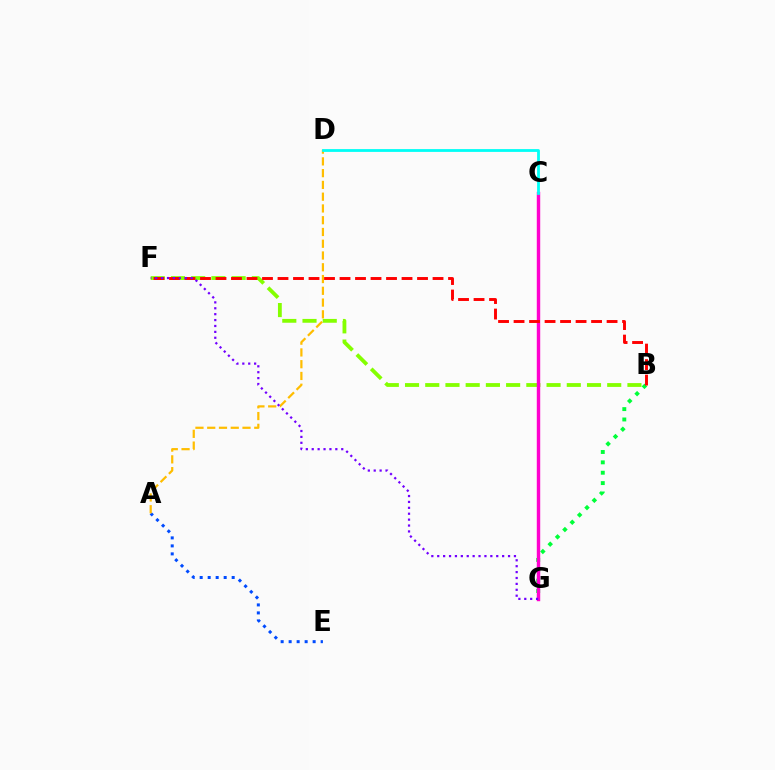{('B', 'G'): [{'color': '#00ff39', 'line_style': 'dotted', 'thickness': 2.82}], ('B', 'F'): [{'color': '#84ff00', 'line_style': 'dashed', 'thickness': 2.75}, {'color': '#ff0000', 'line_style': 'dashed', 'thickness': 2.11}], ('C', 'G'): [{'color': '#ff00cf', 'line_style': 'solid', 'thickness': 2.46}], ('A', 'E'): [{'color': '#004bff', 'line_style': 'dotted', 'thickness': 2.17}], ('A', 'D'): [{'color': '#ffbd00', 'line_style': 'dashed', 'thickness': 1.6}], ('F', 'G'): [{'color': '#7200ff', 'line_style': 'dotted', 'thickness': 1.6}], ('C', 'D'): [{'color': '#00fff6', 'line_style': 'solid', 'thickness': 2.01}]}